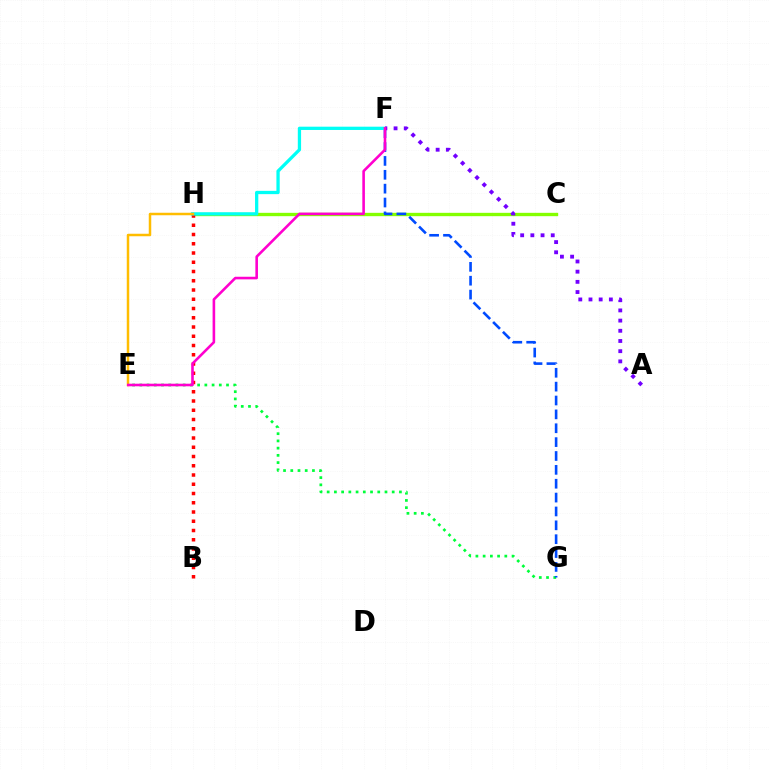{('E', 'G'): [{'color': '#00ff39', 'line_style': 'dotted', 'thickness': 1.96}], ('C', 'H'): [{'color': '#84ff00', 'line_style': 'solid', 'thickness': 2.41}], ('F', 'G'): [{'color': '#004bff', 'line_style': 'dashed', 'thickness': 1.88}], ('B', 'H'): [{'color': '#ff0000', 'line_style': 'dotted', 'thickness': 2.51}], ('F', 'H'): [{'color': '#00fff6', 'line_style': 'solid', 'thickness': 2.36}], ('E', 'H'): [{'color': '#ffbd00', 'line_style': 'solid', 'thickness': 1.79}], ('A', 'F'): [{'color': '#7200ff', 'line_style': 'dotted', 'thickness': 2.77}], ('E', 'F'): [{'color': '#ff00cf', 'line_style': 'solid', 'thickness': 1.87}]}